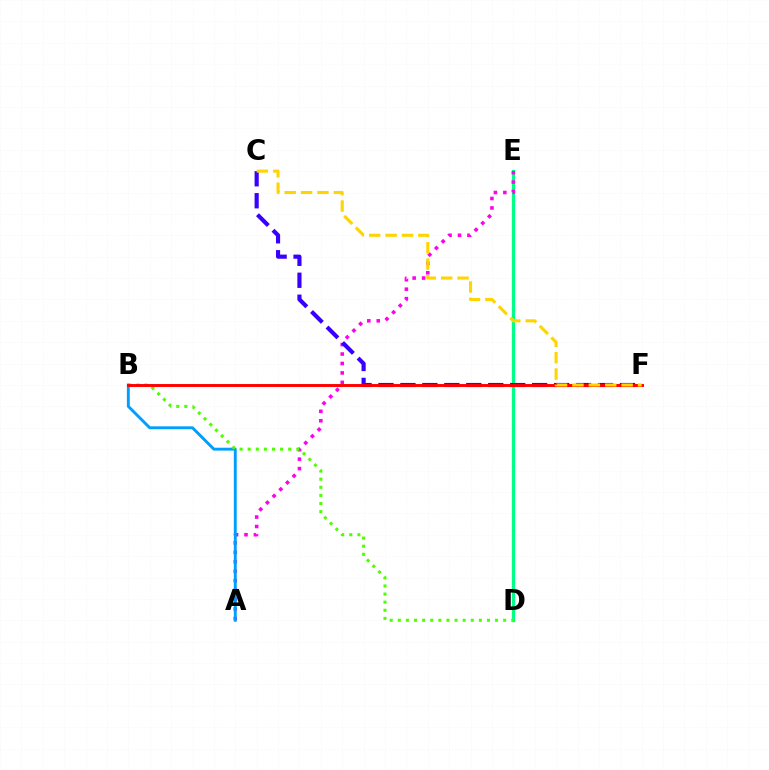{('D', 'E'): [{'color': '#00ff86', 'line_style': 'solid', 'thickness': 2.34}], ('A', 'E'): [{'color': '#ff00ed', 'line_style': 'dotted', 'thickness': 2.57}], ('A', 'B'): [{'color': '#009eff', 'line_style': 'solid', 'thickness': 2.08}], ('B', 'D'): [{'color': '#4fff00', 'line_style': 'dotted', 'thickness': 2.2}], ('C', 'F'): [{'color': '#3700ff', 'line_style': 'dashed', 'thickness': 2.98}, {'color': '#ffd500', 'line_style': 'dashed', 'thickness': 2.23}], ('B', 'F'): [{'color': '#ff0000', 'line_style': 'solid', 'thickness': 2.1}]}